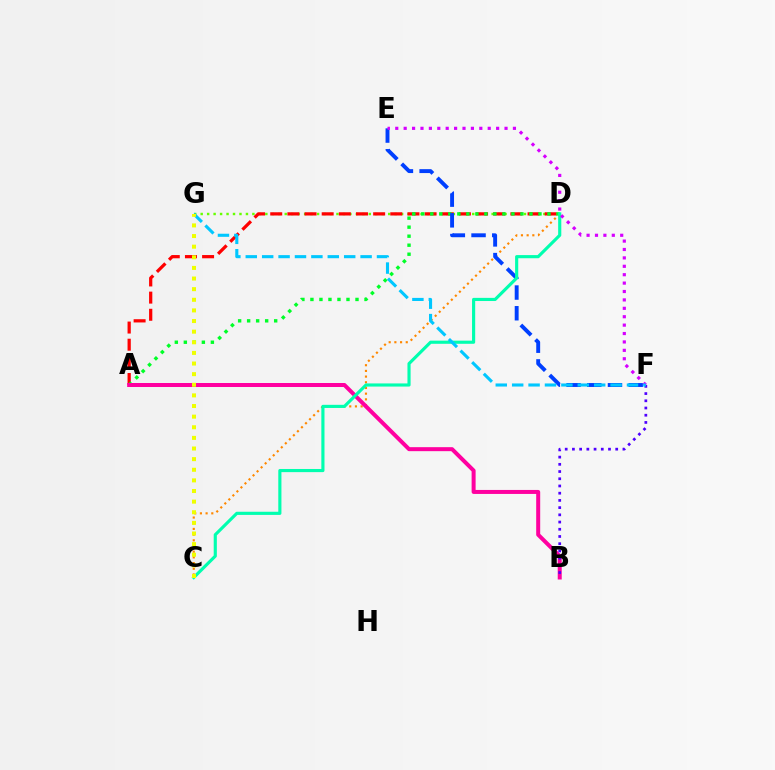{('D', 'G'): [{'color': '#66ff00', 'line_style': 'dotted', 'thickness': 1.76}], ('C', 'D'): [{'color': '#ff8800', 'line_style': 'dotted', 'thickness': 1.55}, {'color': '#00ffaf', 'line_style': 'solid', 'thickness': 2.26}], ('A', 'D'): [{'color': '#ff0000', 'line_style': 'dashed', 'thickness': 2.33}, {'color': '#00ff27', 'line_style': 'dotted', 'thickness': 2.45}], ('A', 'B'): [{'color': '#ff00a0', 'line_style': 'solid', 'thickness': 2.88}], ('E', 'F'): [{'color': '#003fff', 'line_style': 'dashed', 'thickness': 2.81}, {'color': '#d600ff', 'line_style': 'dotted', 'thickness': 2.28}], ('B', 'F'): [{'color': '#4f00ff', 'line_style': 'dotted', 'thickness': 1.96}], ('F', 'G'): [{'color': '#00c7ff', 'line_style': 'dashed', 'thickness': 2.23}], ('C', 'G'): [{'color': '#eeff00', 'line_style': 'dotted', 'thickness': 2.89}]}